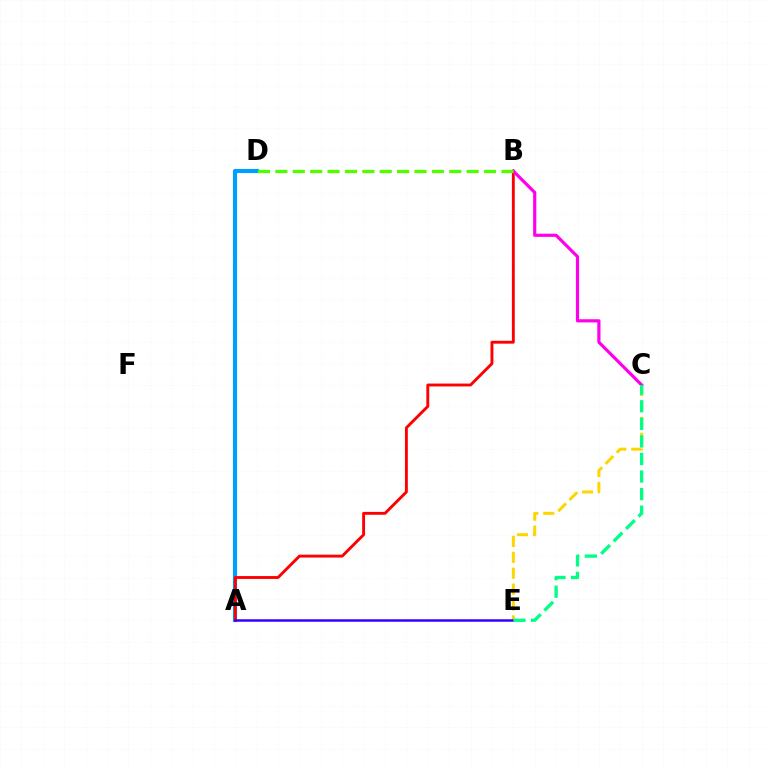{('A', 'D'): [{'color': '#009eff', 'line_style': 'solid', 'thickness': 2.98}], ('A', 'B'): [{'color': '#ff0000', 'line_style': 'solid', 'thickness': 2.07}], ('C', 'E'): [{'color': '#ffd500', 'line_style': 'dashed', 'thickness': 2.16}, {'color': '#00ff86', 'line_style': 'dashed', 'thickness': 2.39}], ('A', 'E'): [{'color': '#3700ff', 'line_style': 'solid', 'thickness': 1.81}], ('B', 'C'): [{'color': '#ff00ed', 'line_style': 'solid', 'thickness': 2.3}], ('B', 'D'): [{'color': '#4fff00', 'line_style': 'dashed', 'thickness': 2.36}]}